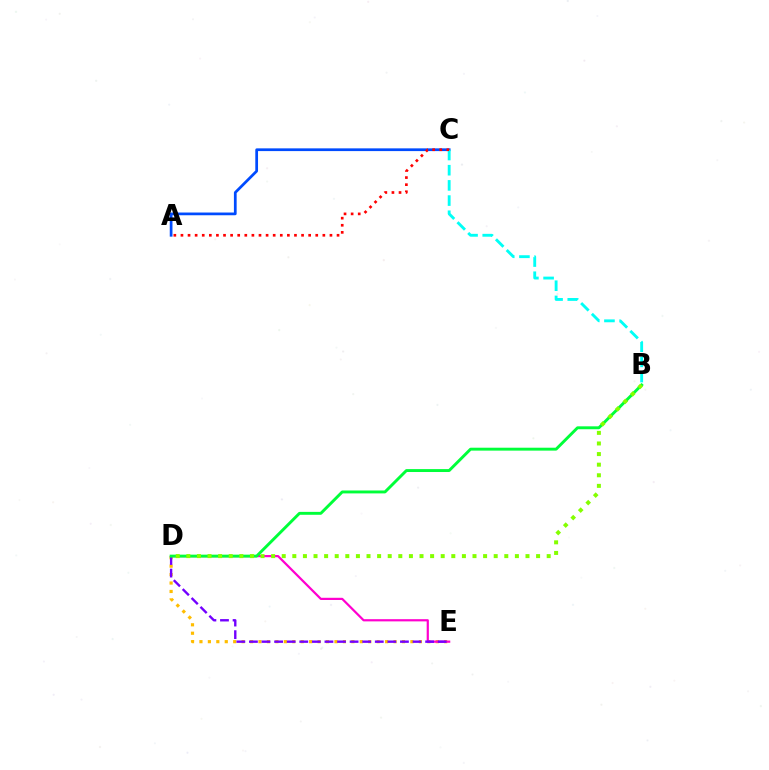{('D', 'E'): [{'color': '#ffbd00', 'line_style': 'dotted', 'thickness': 2.29}, {'color': '#ff00cf', 'line_style': 'solid', 'thickness': 1.59}, {'color': '#7200ff', 'line_style': 'dashed', 'thickness': 1.71}], ('A', 'C'): [{'color': '#004bff', 'line_style': 'solid', 'thickness': 1.97}, {'color': '#ff0000', 'line_style': 'dotted', 'thickness': 1.93}], ('B', 'D'): [{'color': '#00ff39', 'line_style': 'solid', 'thickness': 2.1}, {'color': '#84ff00', 'line_style': 'dotted', 'thickness': 2.88}], ('B', 'C'): [{'color': '#00fff6', 'line_style': 'dashed', 'thickness': 2.06}]}